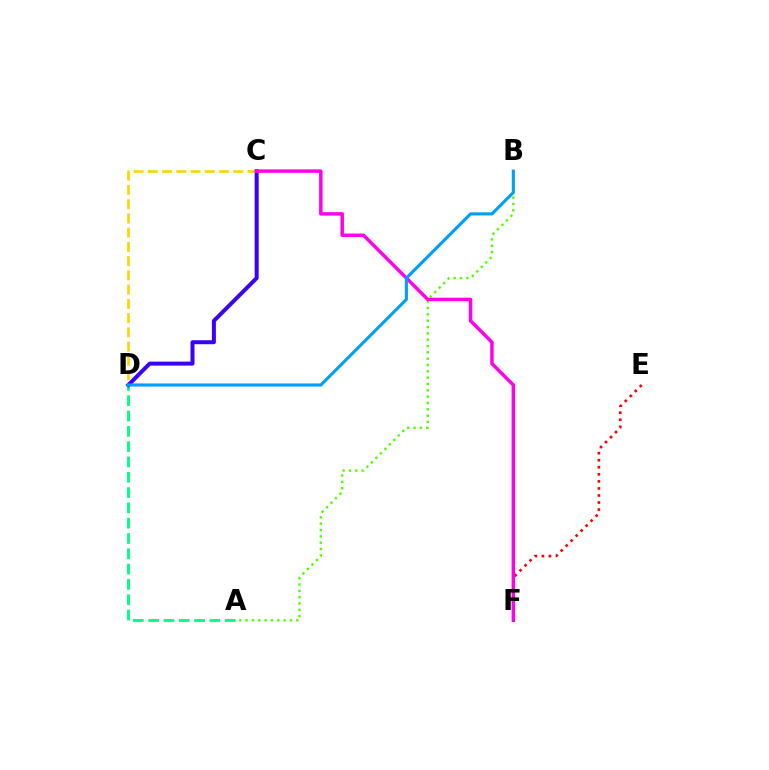{('A', 'D'): [{'color': '#00ff86', 'line_style': 'dashed', 'thickness': 2.08}], ('A', 'B'): [{'color': '#4fff00', 'line_style': 'dotted', 'thickness': 1.72}], ('C', 'D'): [{'color': '#ffd500', 'line_style': 'dashed', 'thickness': 1.94}, {'color': '#3700ff', 'line_style': 'solid', 'thickness': 2.87}], ('E', 'F'): [{'color': '#ff0000', 'line_style': 'dotted', 'thickness': 1.91}], ('C', 'F'): [{'color': '#ff00ed', 'line_style': 'solid', 'thickness': 2.5}], ('B', 'D'): [{'color': '#009eff', 'line_style': 'solid', 'thickness': 2.24}]}